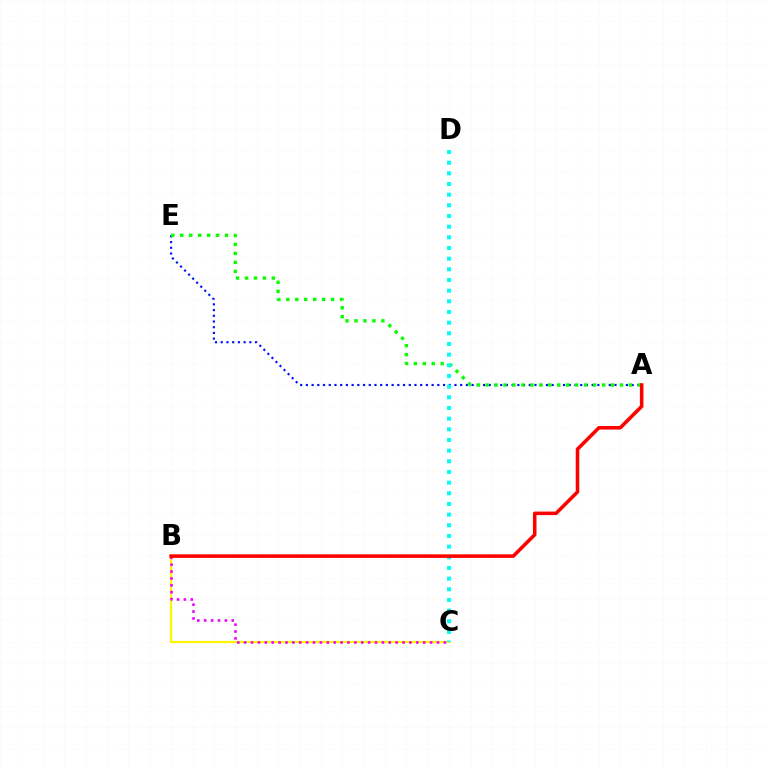{('B', 'C'): [{'color': '#fcf500', 'line_style': 'solid', 'thickness': 1.6}, {'color': '#ee00ff', 'line_style': 'dotted', 'thickness': 1.87}], ('A', 'E'): [{'color': '#0010ff', 'line_style': 'dotted', 'thickness': 1.55}, {'color': '#08ff00', 'line_style': 'dotted', 'thickness': 2.43}], ('C', 'D'): [{'color': '#00fff6', 'line_style': 'dotted', 'thickness': 2.9}], ('A', 'B'): [{'color': '#ff0000', 'line_style': 'solid', 'thickness': 2.56}]}